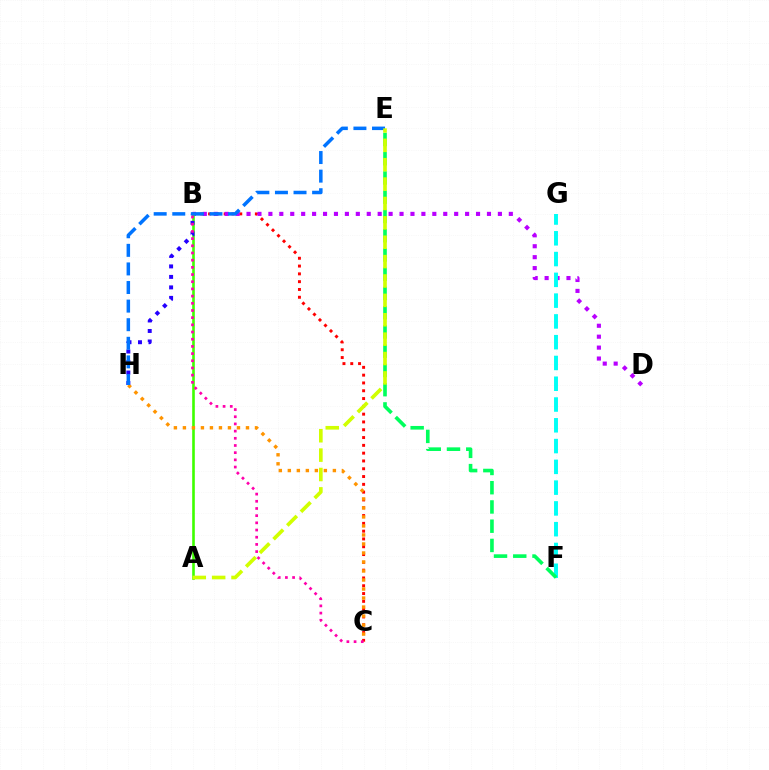{('B', 'C'): [{'color': '#ff0000', 'line_style': 'dotted', 'thickness': 2.12}, {'color': '#ff00ac', 'line_style': 'dotted', 'thickness': 1.95}], ('B', 'D'): [{'color': '#b900ff', 'line_style': 'dotted', 'thickness': 2.97}], ('A', 'B'): [{'color': '#3dff00', 'line_style': 'solid', 'thickness': 1.89}], ('B', 'H'): [{'color': '#2500ff', 'line_style': 'dotted', 'thickness': 2.85}], ('F', 'G'): [{'color': '#00fff6', 'line_style': 'dashed', 'thickness': 2.82}], ('C', 'H'): [{'color': '#ff9400', 'line_style': 'dotted', 'thickness': 2.45}], ('E', 'H'): [{'color': '#0074ff', 'line_style': 'dashed', 'thickness': 2.53}], ('E', 'F'): [{'color': '#00ff5c', 'line_style': 'dashed', 'thickness': 2.61}], ('A', 'E'): [{'color': '#d1ff00', 'line_style': 'dashed', 'thickness': 2.63}]}